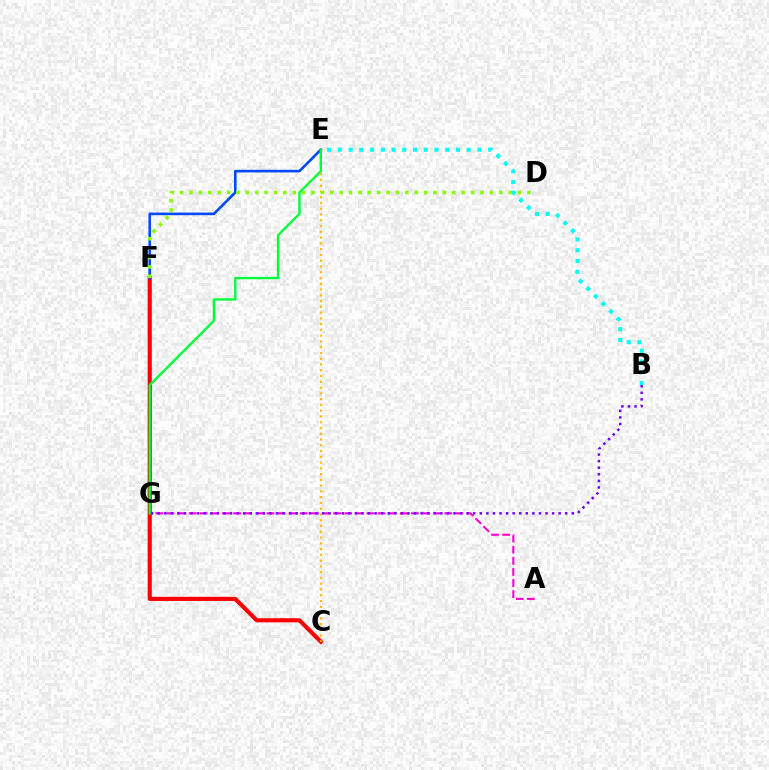{('C', 'F'): [{'color': '#ff0000', 'line_style': 'solid', 'thickness': 2.97}], ('B', 'E'): [{'color': '#00fff6', 'line_style': 'dotted', 'thickness': 2.92}], ('A', 'G'): [{'color': '#ff00cf', 'line_style': 'dashed', 'thickness': 1.51}], ('B', 'G'): [{'color': '#7200ff', 'line_style': 'dotted', 'thickness': 1.79}], ('C', 'E'): [{'color': '#ffbd00', 'line_style': 'dotted', 'thickness': 1.57}], ('E', 'F'): [{'color': '#004bff', 'line_style': 'solid', 'thickness': 1.89}], ('D', 'F'): [{'color': '#84ff00', 'line_style': 'dotted', 'thickness': 2.55}], ('E', 'G'): [{'color': '#00ff39', 'line_style': 'solid', 'thickness': 1.69}]}